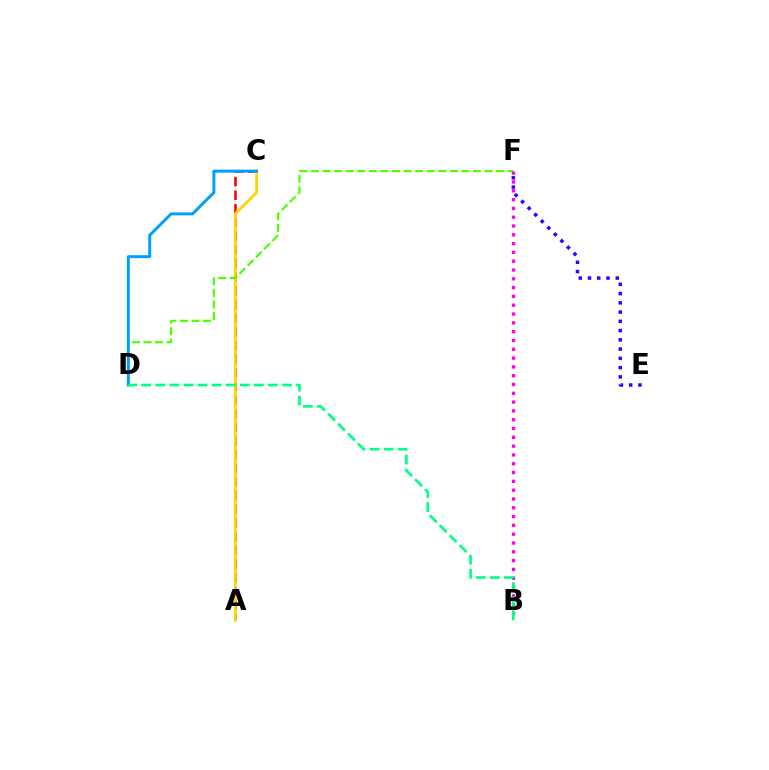{('A', 'C'): [{'color': '#ff0000', 'line_style': 'dashed', 'thickness': 1.86}, {'color': '#ffd500', 'line_style': 'solid', 'thickness': 2.0}], ('E', 'F'): [{'color': '#3700ff', 'line_style': 'dotted', 'thickness': 2.51}], ('D', 'F'): [{'color': '#4fff00', 'line_style': 'dashed', 'thickness': 1.57}], ('C', 'D'): [{'color': '#009eff', 'line_style': 'solid', 'thickness': 2.13}], ('B', 'F'): [{'color': '#ff00ed', 'line_style': 'dotted', 'thickness': 2.39}], ('B', 'D'): [{'color': '#00ff86', 'line_style': 'dashed', 'thickness': 1.91}]}